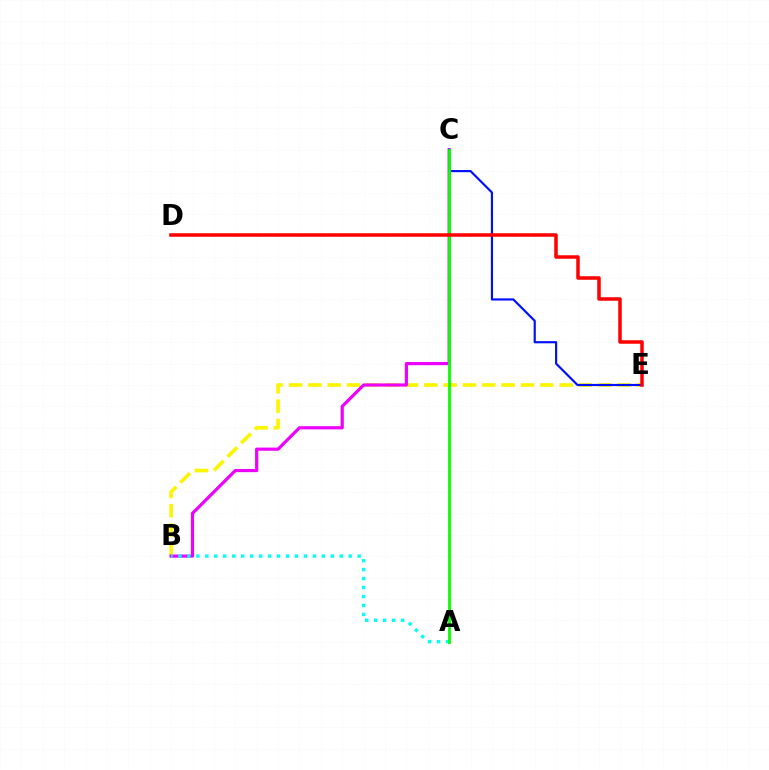{('B', 'E'): [{'color': '#fcf500', 'line_style': 'dashed', 'thickness': 2.63}], ('B', 'C'): [{'color': '#ee00ff', 'line_style': 'solid', 'thickness': 2.29}], ('A', 'B'): [{'color': '#00fff6', 'line_style': 'dotted', 'thickness': 2.44}], ('C', 'E'): [{'color': '#0010ff', 'line_style': 'solid', 'thickness': 1.57}], ('A', 'C'): [{'color': '#08ff00', 'line_style': 'solid', 'thickness': 2.02}], ('D', 'E'): [{'color': '#ff0000', 'line_style': 'solid', 'thickness': 2.52}]}